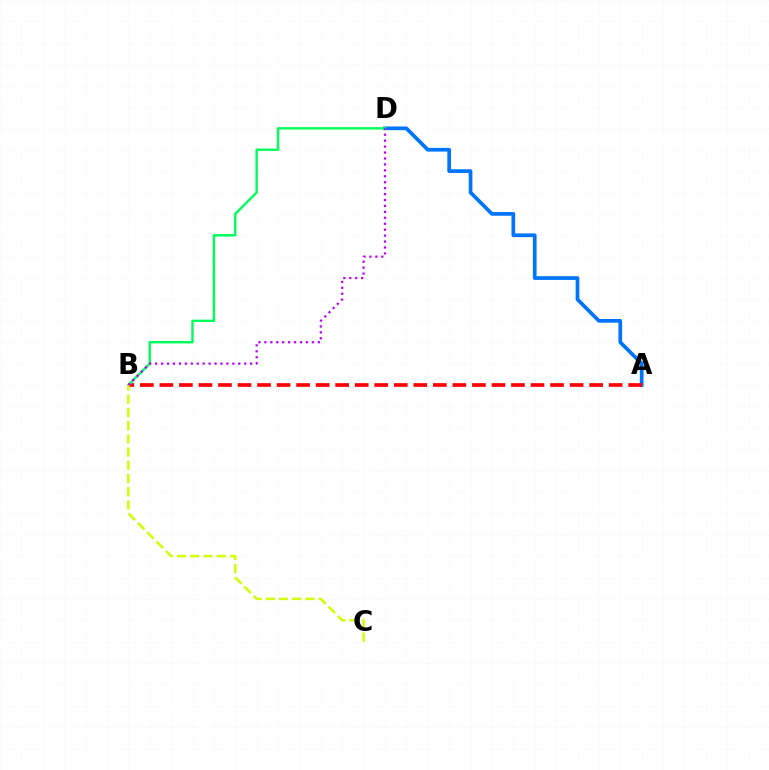{('A', 'D'): [{'color': '#0074ff', 'line_style': 'solid', 'thickness': 2.67}], ('A', 'B'): [{'color': '#ff0000', 'line_style': 'dashed', 'thickness': 2.65}], ('B', 'D'): [{'color': '#00ff5c', 'line_style': 'solid', 'thickness': 1.75}, {'color': '#b900ff', 'line_style': 'dotted', 'thickness': 1.61}], ('B', 'C'): [{'color': '#d1ff00', 'line_style': 'dashed', 'thickness': 1.8}]}